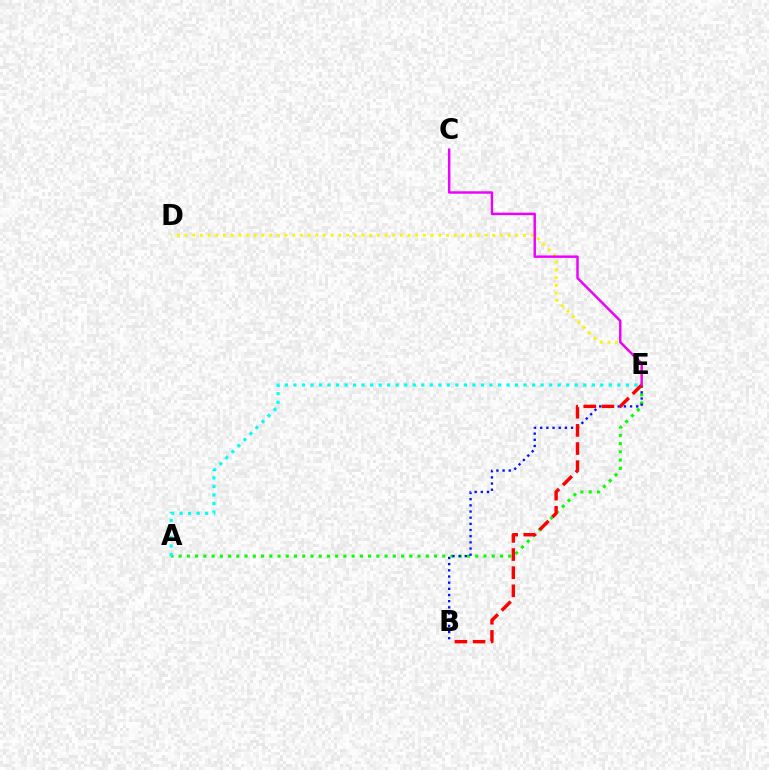{('D', 'E'): [{'color': '#fcf500', 'line_style': 'dotted', 'thickness': 2.09}], ('A', 'E'): [{'color': '#08ff00', 'line_style': 'dotted', 'thickness': 2.24}, {'color': '#00fff6', 'line_style': 'dotted', 'thickness': 2.32}], ('B', 'E'): [{'color': '#0010ff', 'line_style': 'dotted', 'thickness': 1.68}, {'color': '#ff0000', 'line_style': 'dashed', 'thickness': 2.46}], ('C', 'E'): [{'color': '#ee00ff', 'line_style': 'solid', 'thickness': 1.76}]}